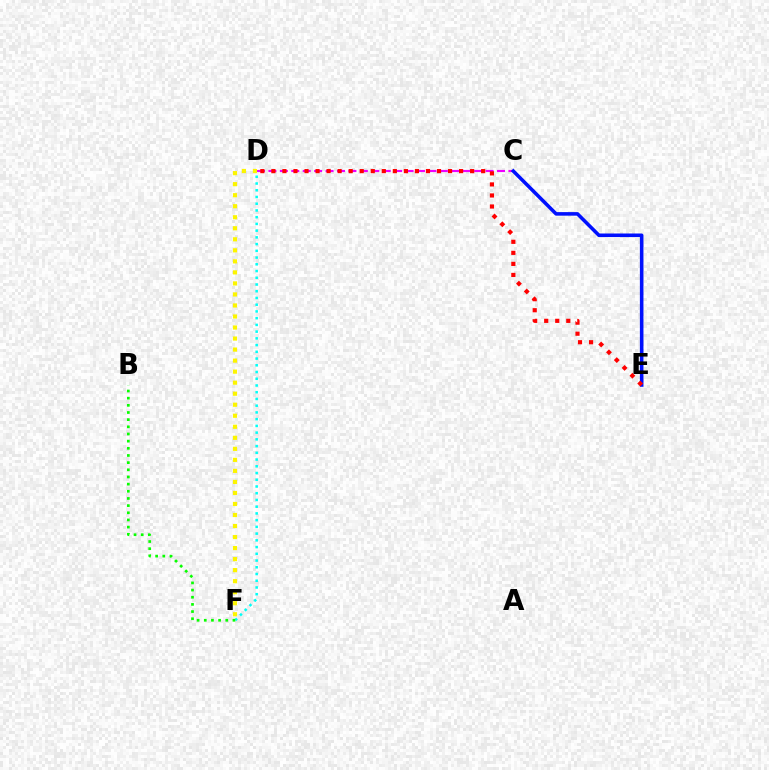{('C', 'D'): [{'color': '#ee00ff', 'line_style': 'dashed', 'thickness': 1.55}], ('C', 'E'): [{'color': '#0010ff', 'line_style': 'solid', 'thickness': 2.56}], ('D', 'E'): [{'color': '#ff0000', 'line_style': 'dotted', 'thickness': 3.0}], ('D', 'F'): [{'color': '#00fff6', 'line_style': 'dotted', 'thickness': 1.83}, {'color': '#fcf500', 'line_style': 'dotted', 'thickness': 3.0}], ('B', 'F'): [{'color': '#08ff00', 'line_style': 'dotted', 'thickness': 1.95}]}